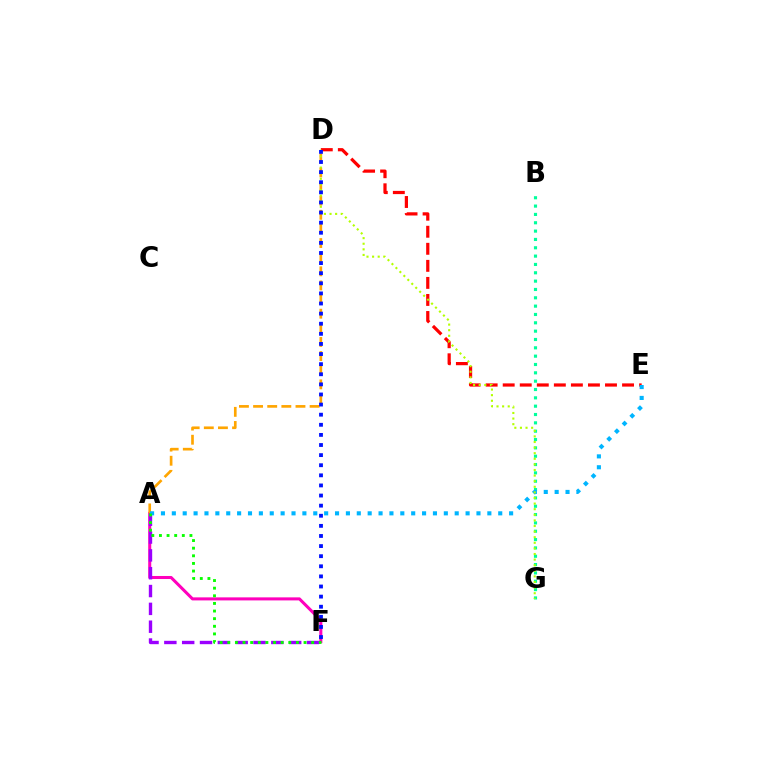{('A', 'F'): [{'color': '#ff00bd', 'line_style': 'solid', 'thickness': 2.19}, {'color': '#9b00ff', 'line_style': 'dashed', 'thickness': 2.42}, {'color': '#08ff00', 'line_style': 'dotted', 'thickness': 2.07}], ('A', 'D'): [{'color': '#ffa500', 'line_style': 'dashed', 'thickness': 1.92}], ('D', 'E'): [{'color': '#ff0000', 'line_style': 'dashed', 'thickness': 2.32}], ('B', 'G'): [{'color': '#00ff9d', 'line_style': 'dotted', 'thickness': 2.27}], ('A', 'E'): [{'color': '#00b5ff', 'line_style': 'dotted', 'thickness': 2.96}], ('D', 'G'): [{'color': '#b3ff00', 'line_style': 'dotted', 'thickness': 1.52}], ('D', 'F'): [{'color': '#0010ff', 'line_style': 'dotted', 'thickness': 2.75}]}